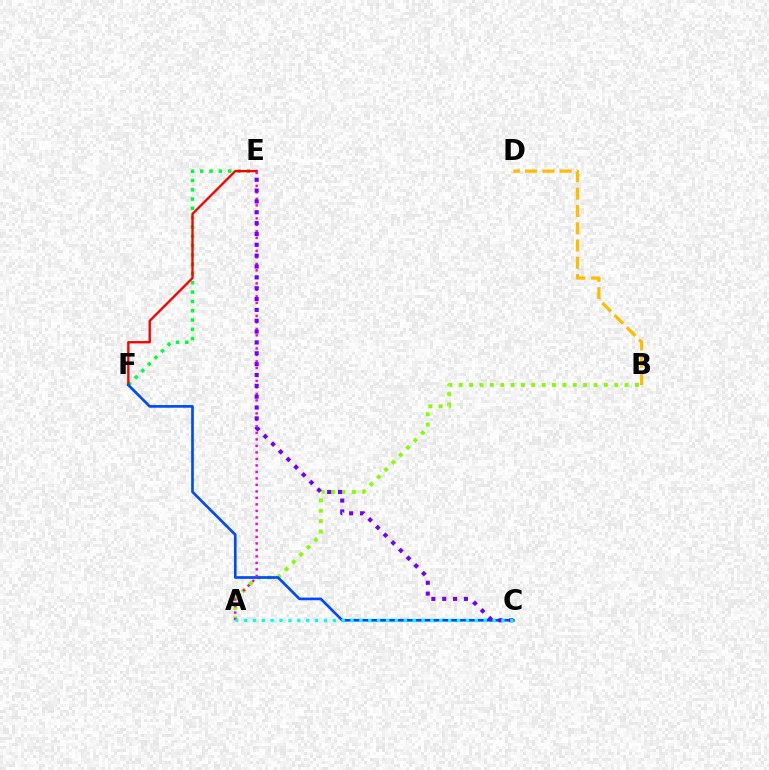{('A', 'B'): [{'color': '#84ff00', 'line_style': 'dotted', 'thickness': 2.82}], ('E', 'F'): [{'color': '#00ff39', 'line_style': 'dotted', 'thickness': 2.53}, {'color': '#ff0000', 'line_style': 'solid', 'thickness': 1.69}], ('C', 'F'): [{'color': '#004bff', 'line_style': 'solid', 'thickness': 1.94}], ('A', 'E'): [{'color': '#ff00cf', 'line_style': 'dotted', 'thickness': 1.77}], ('C', 'E'): [{'color': '#7200ff', 'line_style': 'dotted', 'thickness': 2.95}], ('A', 'C'): [{'color': '#00fff6', 'line_style': 'dotted', 'thickness': 2.41}], ('B', 'D'): [{'color': '#ffbd00', 'line_style': 'dashed', 'thickness': 2.34}]}